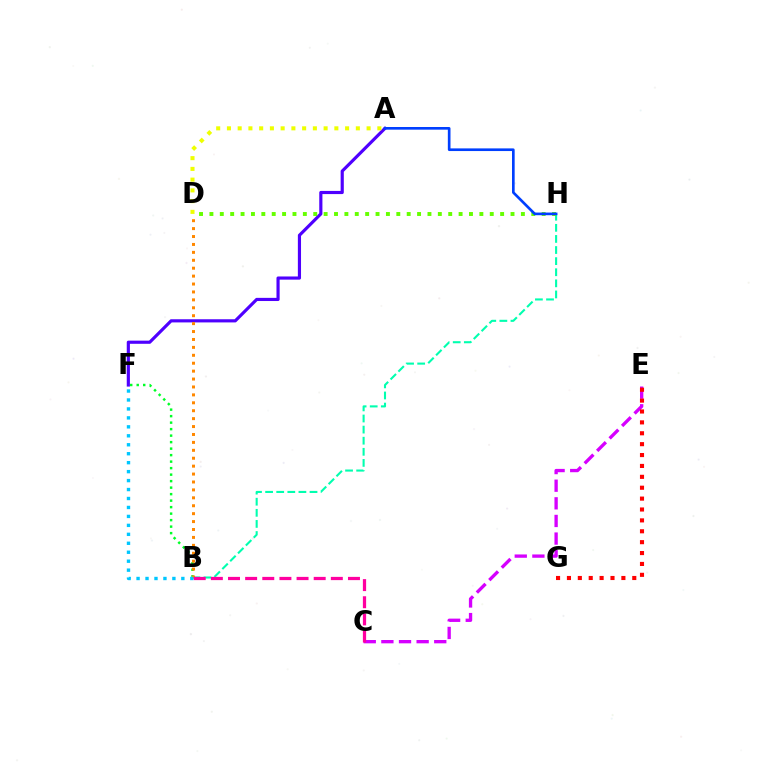{('A', 'F'): [{'color': '#4f00ff', 'line_style': 'solid', 'thickness': 2.28}], ('B', 'H'): [{'color': '#00ffaf', 'line_style': 'dashed', 'thickness': 1.51}], ('B', 'F'): [{'color': '#00ff27', 'line_style': 'dotted', 'thickness': 1.77}, {'color': '#00c7ff', 'line_style': 'dotted', 'thickness': 2.43}], ('C', 'E'): [{'color': '#d600ff', 'line_style': 'dashed', 'thickness': 2.39}], ('B', 'D'): [{'color': '#ff8800', 'line_style': 'dotted', 'thickness': 2.15}], ('B', 'C'): [{'color': '#ff00a0', 'line_style': 'dashed', 'thickness': 2.33}], ('D', 'H'): [{'color': '#66ff00', 'line_style': 'dotted', 'thickness': 2.82}], ('A', 'H'): [{'color': '#003fff', 'line_style': 'solid', 'thickness': 1.92}], ('A', 'D'): [{'color': '#eeff00', 'line_style': 'dotted', 'thickness': 2.92}], ('E', 'G'): [{'color': '#ff0000', 'line_style': 'dotted', 'thickness': 2.96}]}